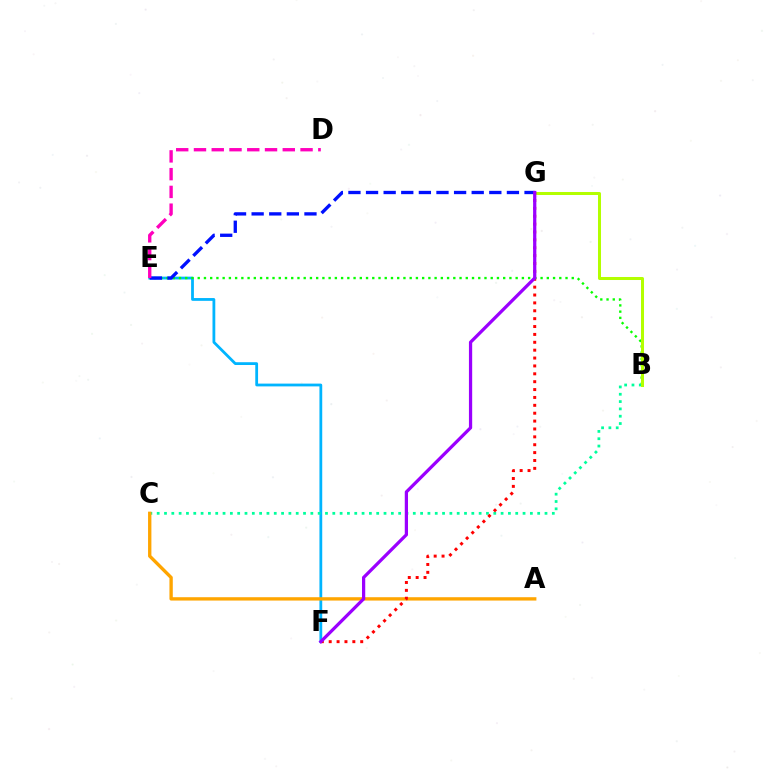{('E', 'F'): [{'color': '#00b5ff', 'line_style': 'solid', 'thickness': 2.01}], ('B', 'E'): [{'color': '#08ff00', 'line_style': 'dotted', 'thickness': 1.69}], ('E', 'G'): [{'color': '#0010ff', 'line_style': 'dashed', 'thickness': 2.39}], ('D', 'E'): [{'color': '#ff00bd', 'line_style': 'dashed', 'thickness': 2.41}], ('B', 'C'): [{'color': '#00ff9d', 'line_style': 'dotted', 'thickness': 1.99}], ('B', 'G'): [{'color': '#b3ff00', 'line_style': 'solid', 'thickness': 2.17}], ('A', 'C'): [{'color': '#ffa500', 'line_style': 'solid', 'thickness': 2.41}], ('F', 'G'): [{'color': '#ff0000', 'line_style': 'dotted', 'thickness': 2.14}, {'color': '#9b00ff', 'line_style': 'solid', 'thickness': 2.33}]}